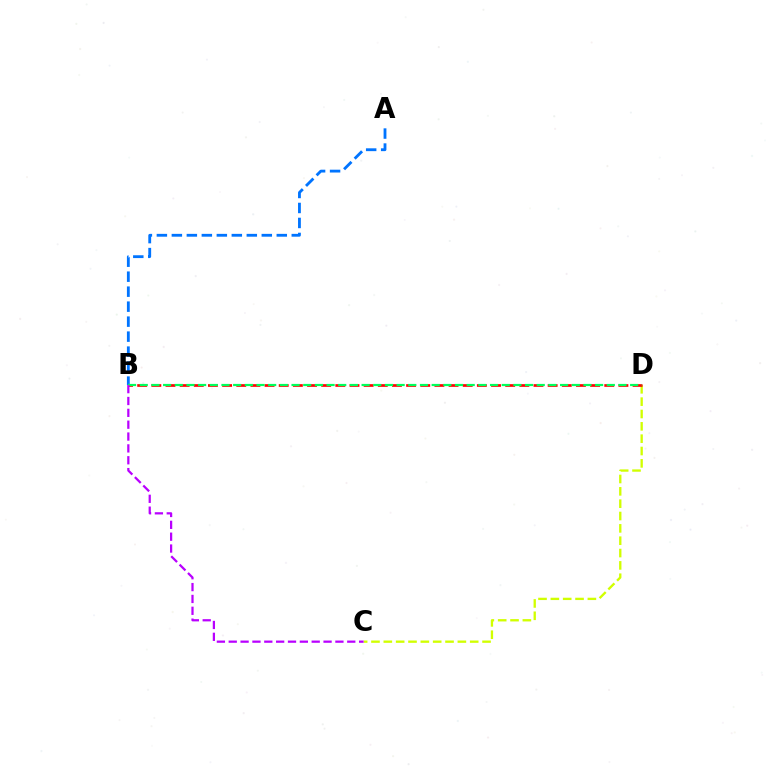{('C', 'D'): [{'color': '#d1ff00', 'line_style': 'dashed', 'thickness': 1.68}], ('B', 'D'): [{'color': '#ff0000', 'line_style': 'dashed', 'thickness': 1.92}, {'color': '#00ff5c', 'line_style': 'dashed', 'thickness': 1.59}], ('A', 'B'): [{'color': '#0074ff', 'line_style': 'dashed', 'thickness': 2.04}], ('B', 'C'): [{'color': '#b900ff', 'line_style': 'dashed', 'thickness': 1.61}]}